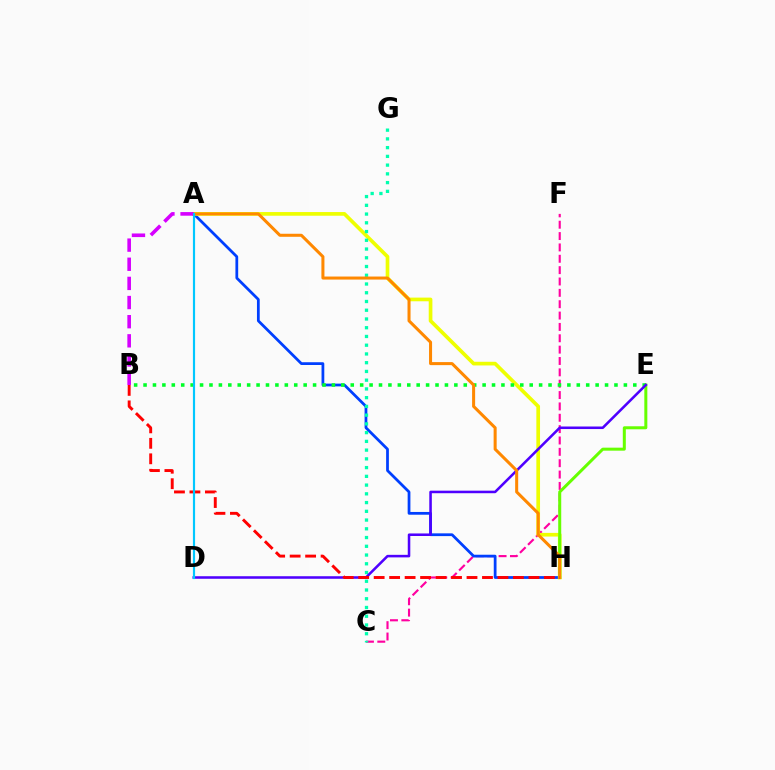{('C', 'F'): [{'color': '#ff00a0', 'line_style': 'dashed', 'thickness': 1.54}], ('A', 'H'): [{'color': '#003fff', 'line_style': 'solid', 'thickness': 1.99}, {'color': '#eeff00', 'line_style': 'solid', 'thickness': 2.64}, {'color': '#ff8800', 'line_style': 'solid', 'thickness': 2.18}], ('E', 'H'): [{'color': '#66ff00', 'line_style': 'solid', 'thickness': 2.17}], ('B', 'E'): [{'color': '#00ff27', 'line_style': 'dotted', 'thickness': 2.56}], ('C', 'G'): [{'color': '#00ffaf', 'line_style': 'dotted', 'thickness': 2.38}], ('D', 'E'): [{'color': '#4f00ff', 'line_style': 'solid', 'thickness': 1.83}], ('A', 'B'): [{'color': '#d600ff', 'line_style': 'dashed', 'thickness': 2.6}], ('B', 'H'): [{'color': '#ff0000', 'line_style': 'dashed', 'thickness': 2.1}], ('A', 'D'): [{'color': '#00c7ff', 'line_style': 'solid', 'thickness': 1.56}]}